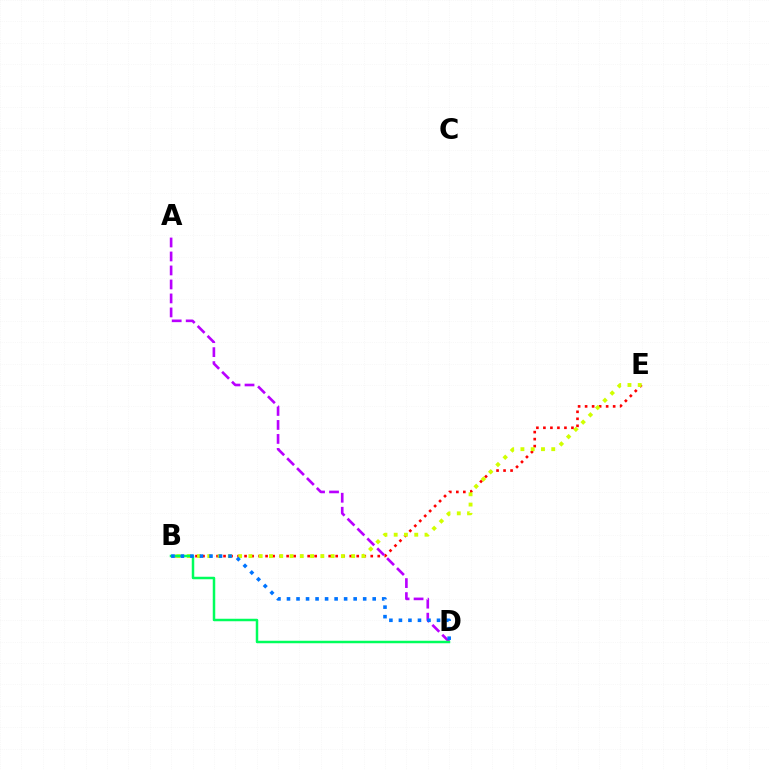{('B', 'E'): [{'color': '#ff0000', 'line_style': 'dotted', 'thickness': 1.9}, {'color': '#d1ff00', 'line_style': 'dotted', 'thickness': 2.79}], ('A', 'D'): [{'color': '#b900ff', 'line_style': 'dashed', 'thickness': 1.9}], ('B', 'D'): [{'color': '#00ff5c', 'line_style': 'solid', 'thickness': 1.79}, {'color': '#0074ff', 'line_style': 'dotted', 'thickness': 2.59}]}